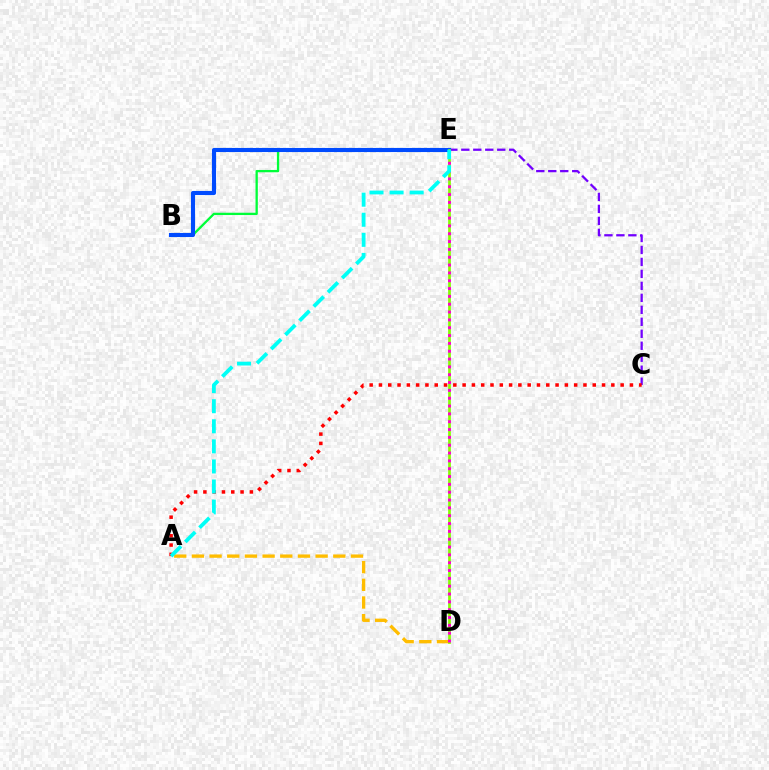{('C', 'E'): [{'color': '#7200ff', 'line_style': 'dashed', 'thickness': 1.63}], ('A', 'D'): [{'color': '#ffbd00', 'line_style': 'dashed', 'thickness': 2.4}], ('B', 'E'): [{'color': '#00ff39', 'line_style': 'solid', 'thickness': 1.66}, {'color': '#004bff', 'line_style': 'solid', 'thickness': 2.96}], ('A', 'C'): [{'color': '#ff0000', 'line_style': 'dotted', 'thickness': 2.53}], ('D', 'E'): [{'color': '#84ff00', 'line_style': 'solid', 'thickness': 1.96}, {'color': '#ff00cf', 'line_style': 'dotted', 'thickness': 2.13}], ('A', 'E'): [{'color': '#00fff6', 'line_style': 'dashed', 'thickness': 2.73}]}